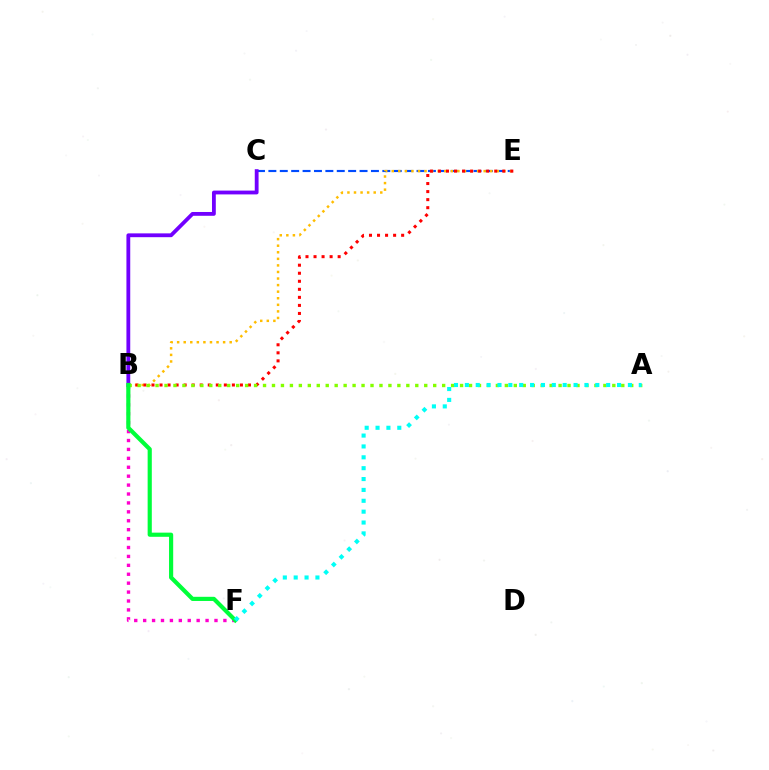{('C', 'E'): [{'color': '#004bff', 'line_style': 'dashed', 'thickness': 1.55}], ('B', 'E'): [{'color': '#ffbd00', 'line_style': 'dotted', 'thickness': 1.78}, {'color': '#ff0000', 'line_style': 'dotted', 'thickness': 2.18}], ('B', 'F'): [{'color': '#ff00cf', 'line_style': 'dotted', 'thickness': 2.42}, {'color': '#00ff39', 'line_style': 'solid', 'thickness': 3.0}], ('B', 'C'): [{'color': '#7200ff', 'line_style': 'solid', 'thickness': 2.74}], ('A', 'B'): [{'color': '#84ff00', 'line_style': 'dotted', 'thickness': 2.43}], ('A', 'F'): [{'color': '#00fff6', 'line_style': 'dotted', 'thickness': 2.95}]}